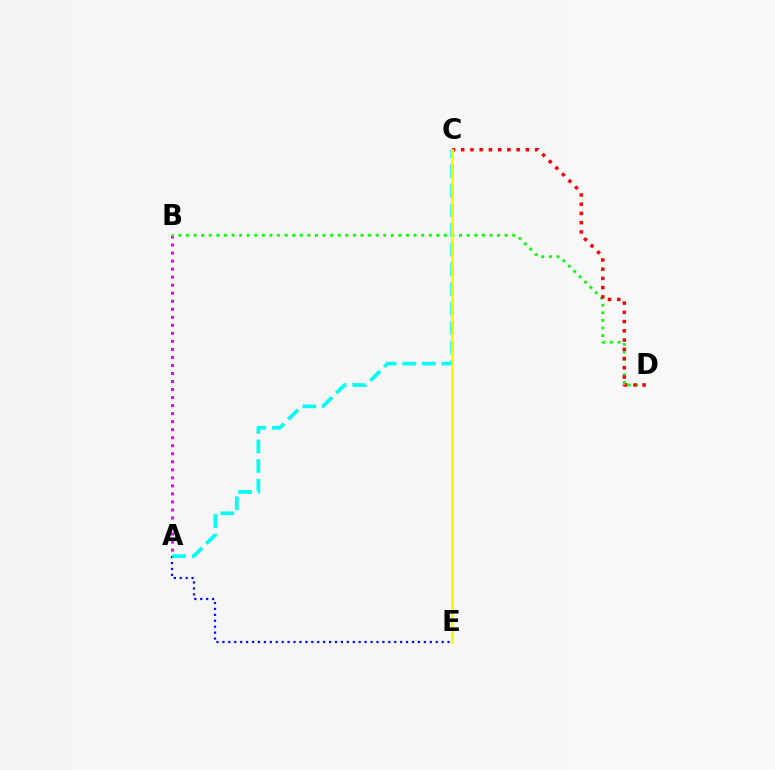{('A', 'E'): [{'color': '#0010ff', 'line_style': 'dotted', 'thickness': 1.61}], ('A', 'B'): [{'color': '#ee00ff', 'line_style': 'dotted', 'thickness': 2.18}], ('B', 'D'): [{'color': '#08ff00', 'line_style': 'dotted', 'thickness': 2.06}], ('C', 'D'): [{'color': '#ff0000', 'line_style': 'dotted', 'thickness': 2.51}], ('A', 'C'): [{'color': '#00fff6', 'line_style': 'dashed', 'thickness': 2.66}], ('C', 'E'): [{'color': '#fcf500', 'line_style': 'solid', 'thickness': 1.95}]}